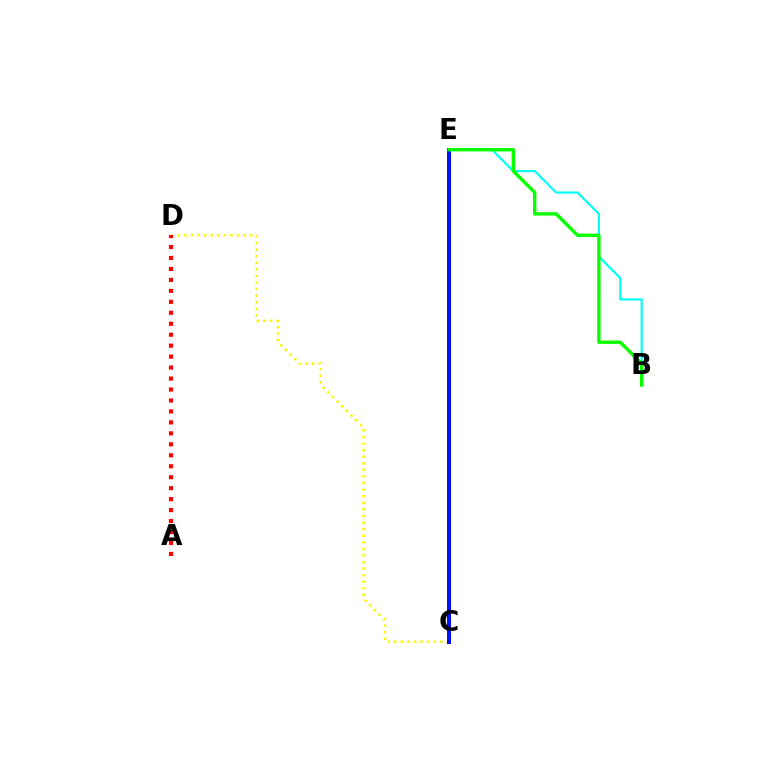{('B', 'E'): [{'color': '#00fff6', 'line_style': 'solid', 'thickness': 1.56}, {'color': '#08ff00', 'line_style': 'solid', 'thickness': 2.44}], ('C', 'E'): [{'color': '#ee00ff', 'line_style': 'dashed', 'thickness': 1.99}, {'color': '#0010ff', 'line_style': 'solid', 'thickness': 2.87}], ('C', 'D'): [{'color': '#fcf500', 'line_style': 'dotted', 'thickness': 1.79}], ('A', 'D'): [{'color': '#ff0000', 'line_style': 'dotted', 'thickness': 2.98}]}